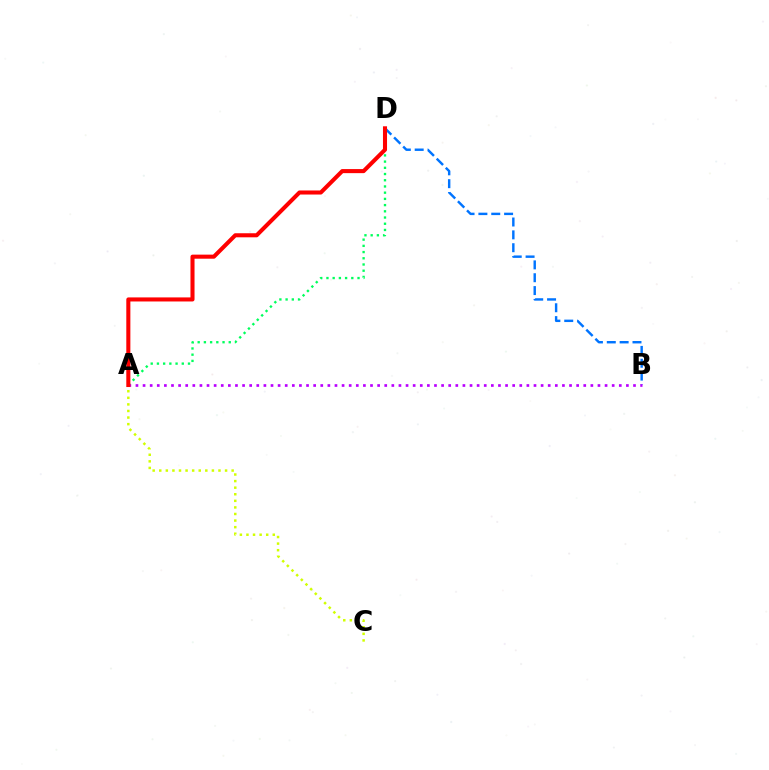{('B', 'D'): [{'color': '#0074ff', 'line_style': 'dashed', 'thickness': 1.75}], ('A', 'C'): [{'color': '#d1ff00', 'line_style': 'dotted', 'thickness': 1.79}], ('A', 'D'): [{'color': '#00ff5c', 'line_style': 'dotted', 'thickness': 1.69}, {'color': '#ff0000', 'line_style': 'solid', 'thickness': 2.93}], ('A', 'B'): [{'color': '#b900ff', 'line_style': 'dotted', 'thickness': 1.93}]}